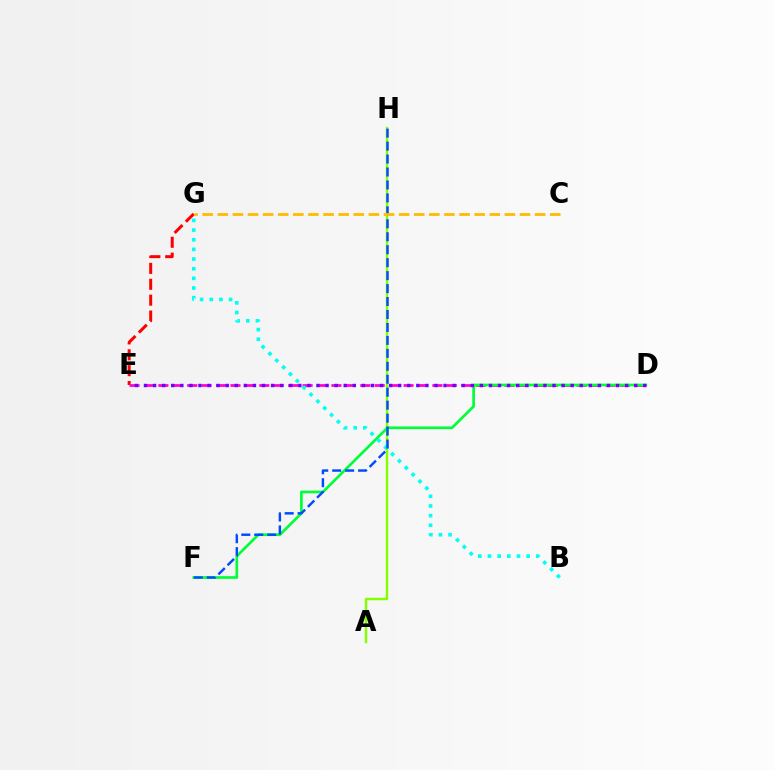{('E', 'G'): [{'color': '#ff0000', 'line_style': 'dashed', 'thickness': 2.16}], ('A', 'H'): [{'color': '#84ff00', 'line_style': 'solid', 'thickness': 1.77}], ('D', 'E'): [{'color': '#ff00cf', 'line_style': 'dashed', 'thickness': 1.96}, {'color': '#7200ff', 'line_style': 'dotted', 'thickness': 2.47}], ('D', 'F'): [{'color': '#00ff39', 'line_style': 'solid', 'thickness': 1.95}], ('B', 'G'): [{'color': '#00fff6', 'line_style': 'dotted', 'thickness': 2.62}], ('F', 'H'): [{'color': '#004bff', 'line_style': 'dashed', 'thickness': 1.76}], ('C', 'G'): [{'color': '#ffbd00', 'line_style': 'dashed', 'thickness': 2.05}]}